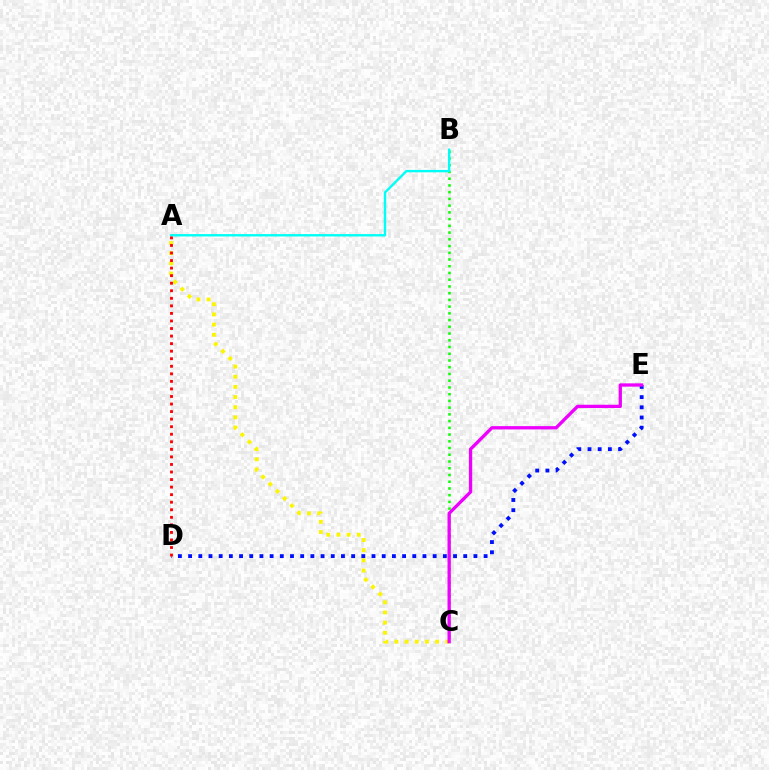{('D', 'E'): [{'color': '#0010ff', 'line_style': 'dotted', 'thickness': 2.77}], ('B', 'C'): [{'color': '#08ff00', 'line_style': 'dotted', 'thickness': 1.83}], ('A', 'B'): [{'color': '#00fff6', 'line_style': 'solid', 'thickness': 1.72}], ('A', 'C'): [{'color': '#fcf500', 'line_style': 'dotted', 'thickness': 2.76}], ('C', 'E'): [{'color': '#ee00ff', 'line_style': 'solid', 'thickness': 2.37}], ('A', 'D'): [{'color': '#ff0000', 'line_style': 'dotted', 'thickness': 2.05}]}